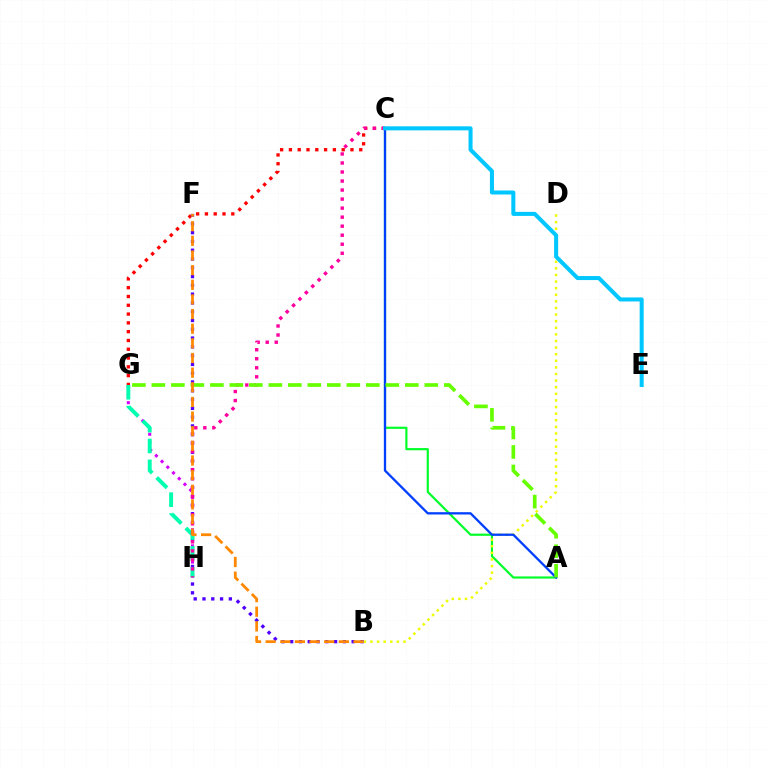{('C', 'G'): [{'color': '#ff0000', 'line_style': 'dotted', 'thickness': 2.39}], ('A', 'C'): [{'color': '#00ff27', 'line_style': 'solid', 'thickness': 1.56}, {'color': '#003fff', 'line_style': 'solid', 'thickness': 1.66}], ('B', 'D'): [{'color': '#eeff00', 'line_style': 'dotted', 'thickness': 1.79}], ('G', 'H'): [{'color': '#d600ff', 'line_style': 'dotted', 'thickness': 2.2}, {'color': '#00ffaf', 'line_style': 'dashed', 'thickness': 2.83}], ('B', 'F'): [{'color': '#4f00ff', 'line_style': 'dotted', 'thickness': 2.39}, {'color': '#ff8800', 'line_style': 'dashed', 'thickness': 1.99}], ('C', 'H'): [{'color': '#ff00a0', 'line_style': 'dotted', 'thickness': 2.45}], ('A', 'G'): [{'color': '#66ff00', 'line_style': 'dashed', 'thickness': 2.65}], ('C', 'E'): [{'color': '#00c7ff', 'line_style': 'solid', 'thickness': 2.9}]}